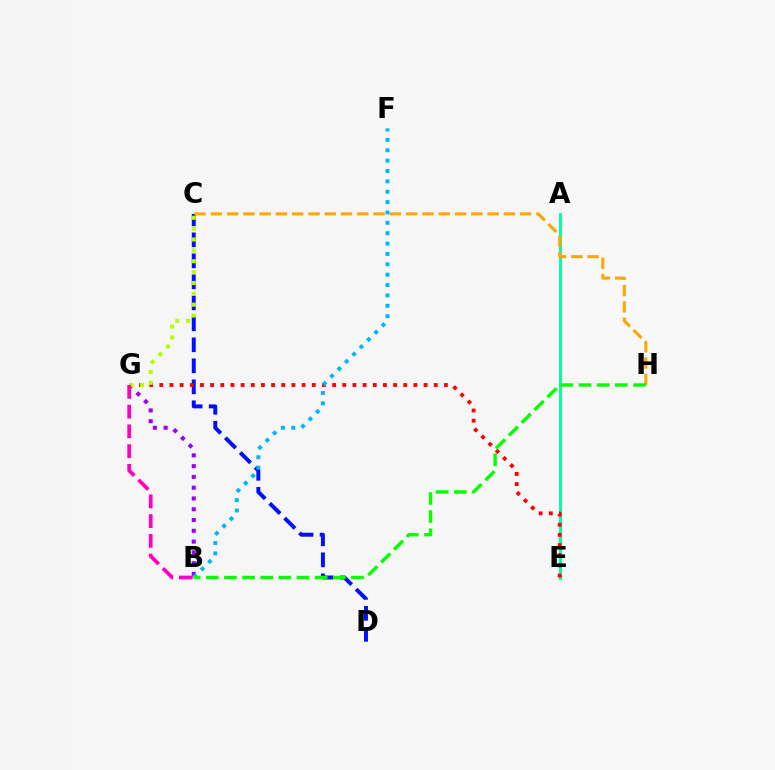{('C', 'D'): [{'color': '#0010ff', 'line_style': 'dashed', 'thickness': 2.85}], ('B', 'G'): [{'color': '#9b00ff', 'line_style': 'dotted', 'thickness': 2.93}, {'color': '#ff00bd', 'line_style': 'dashed', 'thickness': 2.68}], ('A', 'E'): [{'color': '#00ff9d', 'line_style': 'solid', 'thickness': 2.11}], ('E', 'G'): [{'color': '#ff0000', 'line_style': 'dotted', 'thickness': 2.76}], ('B', 'F'): [{'color': '#00b5ff', 'line_style': 'dotted', 'thickness': 2.82}], ('C', 'G'): [{'color': '#b3ff00', 'line_style': 'dotted', 'thickness': 2.95}], ('C', 'H'): [{'color': '#ffa500', 'line_style': 'dashed', 'thickness': 2.21}], ('B', 'H'): [{'color': '#08ff00', 'line_style': 'dashed', 'thickness': 2.46}]}